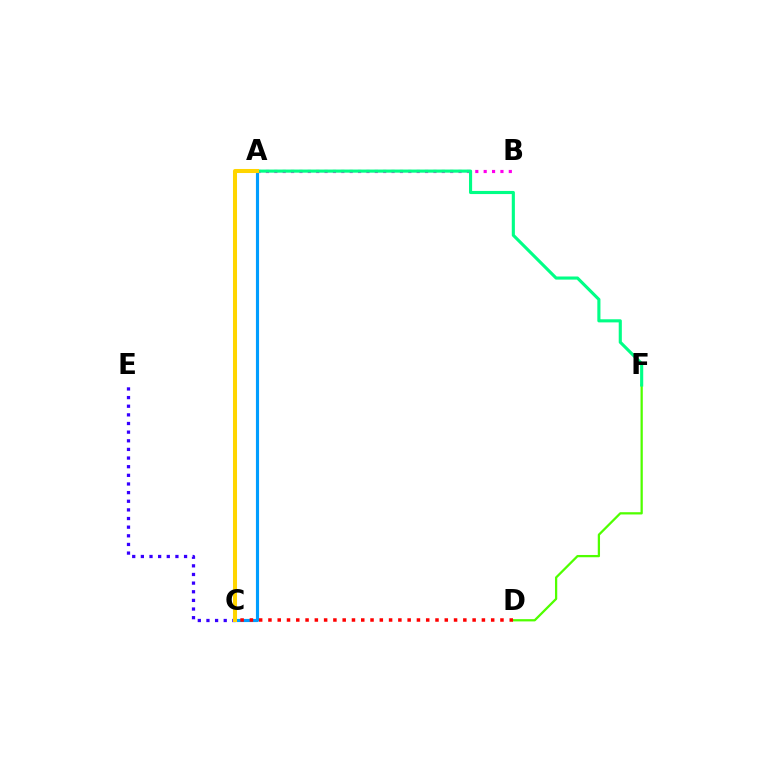{('A', 'C'): [{'color': '#009eff', 'line_style': 'solid', 'thickness': 2.26}, {'color': '#ffd500', 'line_style': 'solid', 'thickness': 2.91}], ('D', 'F'): [{'color': '#4fff00', 'line_style': 'solid', 'thickness': 1.63}], ('C', 'E'): [{'color': '#3700ff', 'line_style': 'dotted', 'thickness': 2.35}], ('A', 'B'): [{'color': '#ff00ed', 'line_style': 'dotted', 'thickness': 2.28}], ('A', 'F'): [{'color': '#00ff86', 'line_style': 'solid', 'thickness': 2.24}], ('C', 'D'): [{'color': '#ff0000', 'line_style': 'dotted', 'thickness': 2.52}]}